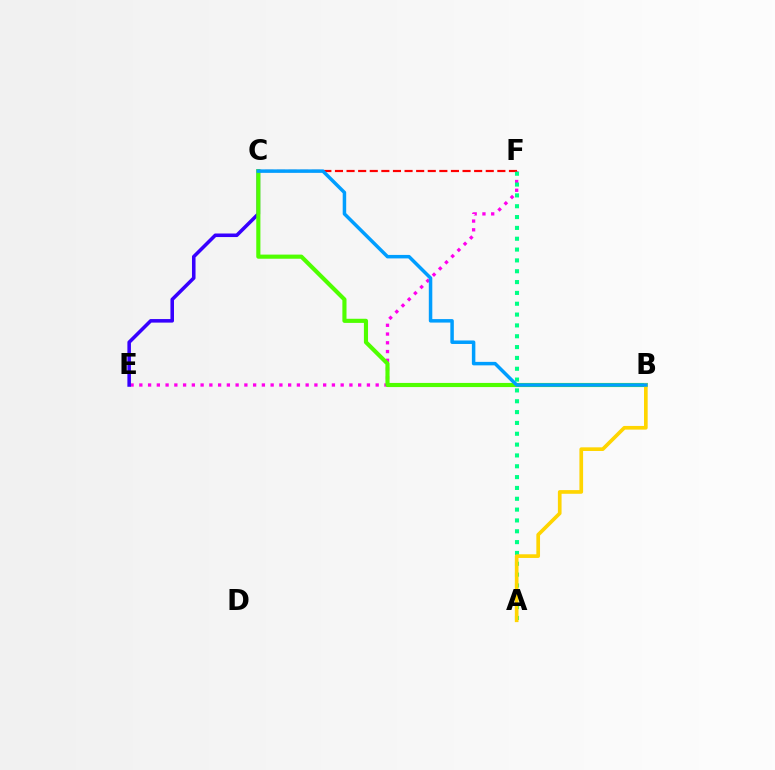{('E', 'F'): [{'color': '#ff00ed', 'line_style': 'dotted', 'thickness': 2.38}], ('C', 'E'): [{'color': '#3700ff', 'line_style': 'solid', 'thickness': 2.56}], ('B', 'C'): [{'color': '#4fff00', 'line_style': 'solid', 'thickness': 2.97}, {'color': '#009eff', 'line_style': 'solid', 'thickness': 2.51}], ('C', 'F'): [{'color': '#ff0000', 'line_style': 'dashed', 'thickness': 1.58}], ('A', 'F'): [{'color': '#00ff86', 'line_style': 'dotted', 'thickness': 2.94}], ('A', 'B'): [{'color': '#ffd500', 'line_style': 'solid', 'thickness': 2.64}]}